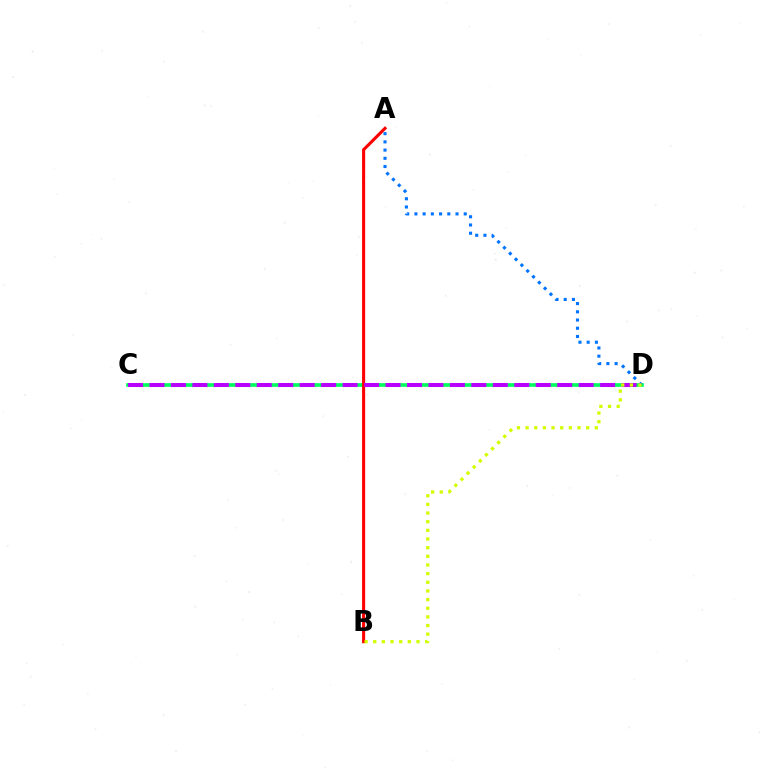{('C', 'D'): [{'color': '#00ff5c', 'line_style': 'solid', 'thickness': 2.63}, {'color': '#b900ff', 'line_style': 'dashed', 'thickness': 2.92}], ('A', 'D'): [{'color': '#0074ff', 'line_style': 'dotted', 'thickness': 2.23}], ('A', 'B'): [{'color': '#ff0000', 'line_style': 'solid', 'thickness': 2.22}], ('B', 'D'): [{'color': '#d1ff00', 'line_style': 'dotted', 'thickness': 2.35}]}